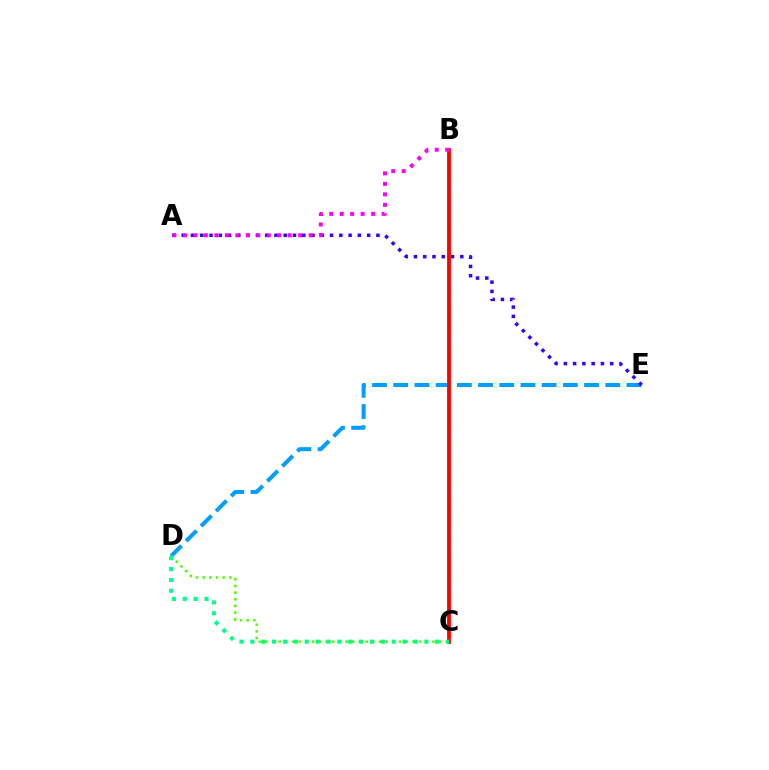{('D', 'E'): [{'color': '#009eff', 'line_style': 'dashed', 'thickness': 2.88}], ('A', 'E'): [{'color': '#3700ff', 'line_style': 'dotted', 'thickness': 2.52}], ('B', 'C'): [{'color': '#ffd500', 'line_style': 'dashed', 'thickness': 2.59}, {'color': '#ff0000', 'line_style': 'solid', 'thickness': 2.71}], ('C', 'D'): [{'color': '#4fff00', 'line_style': 'dotted', 'thickness': 1.82}, {'color': '#00ff86', 'line_style': 'dotted', 'thickness': 2.95}], ('A', 'B'): [{'color': '#ff00ed', 'line_style': 'dotted', 'thickness': 2.85}]}